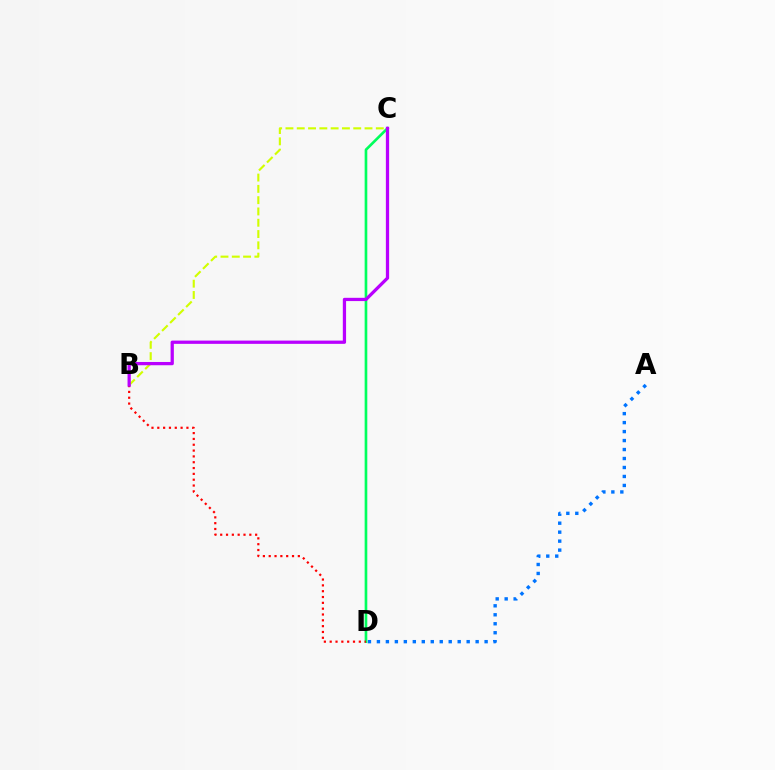{('A', 'D'): [{'color': '#0074ff', 'line_style': 'dotted', 'thickness': 2.44}], ('C', 'D'): [{'color': '#00ff5c', 'line_style': 'solid', 'thickness': 1.91}], ('B', 'C'): [{'color': '#d1ff00', 'line_style': 'dashed', 'thickness': 1.53}, {'color': '#b900ff', 'line_style': 'solid', 'thickness': 2.35}], ('B', 'D'): [{'color': '#ff0000', 'line_style': 'dotted', 'thickness': 1.58}]}